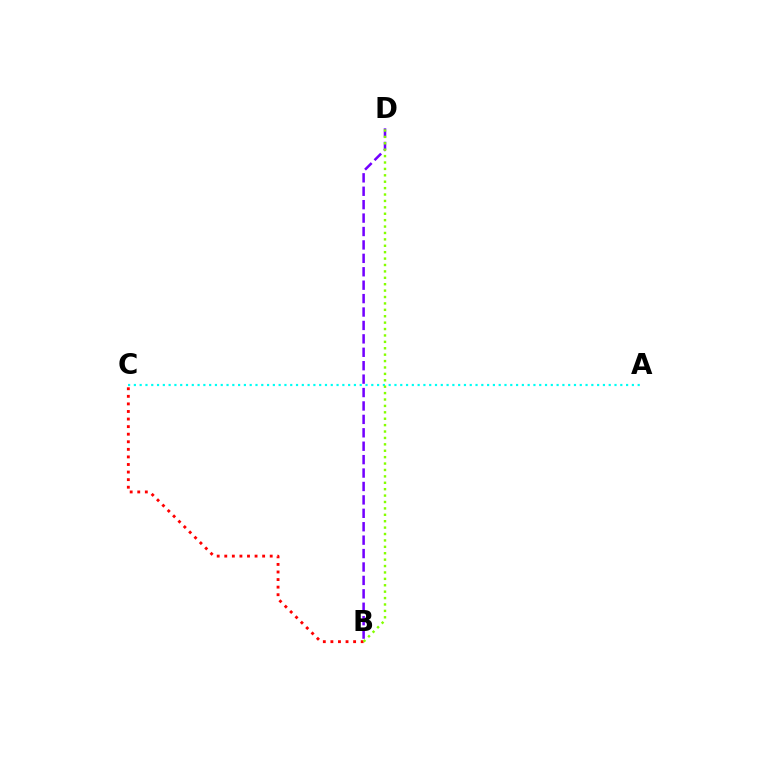{('B', 'C'): [{'color': '#ff0000', 'line_style': 'dotted', 'thickness': 2.06}], ('A', 'C'): [{'color': '#00fff6', 'line_style': 'dotted', 'thickness': 1.57}], ('B', 'D'): [{'color': '#7200ff', 'line_style': 'dashed', 'thickness': 1.82}, {'color': '#84ff00', 'line_style': 'dotted', 'thickness': 1.74}]}